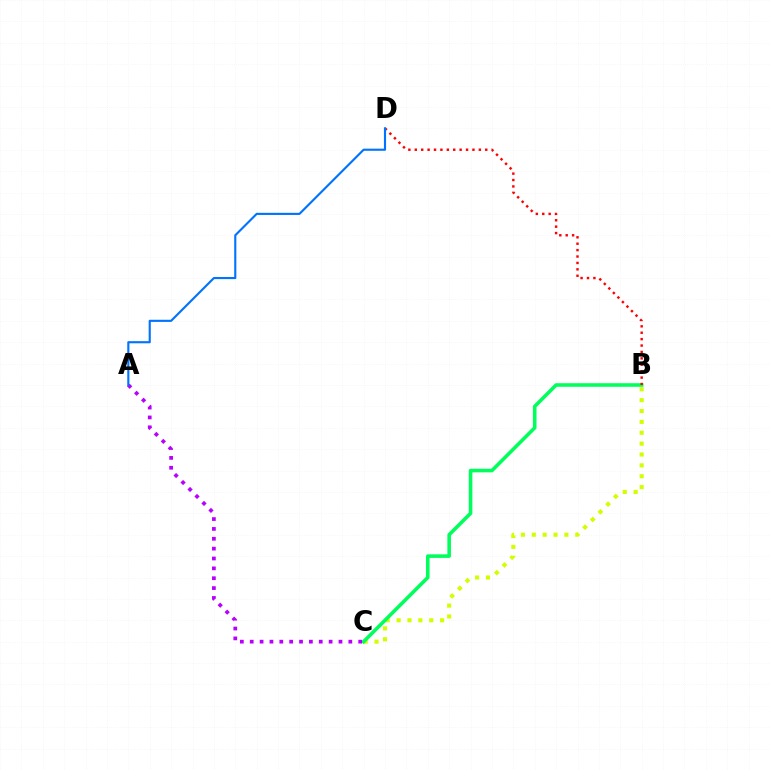{('B', 'C'): [{'color': '#d1ff00', 'line_style': 'dotted', 'thickness': 2.95}, {'color': '#00ff5c', 'line_style': 'solid', 'thickness': 2.58}], ('A', 'C'): [{'color': '#b900ff', 'line_style': 'dotted', 'thickness': 2.68}], ('B', 'D'): [{'color': '#ff0000', 'line_style': 'dotted', 'thickness': 1.74}], ('A', 'D'): [{'color': '#0074ff', 'line_style': 'solid', 'thickness': 1.54}]}